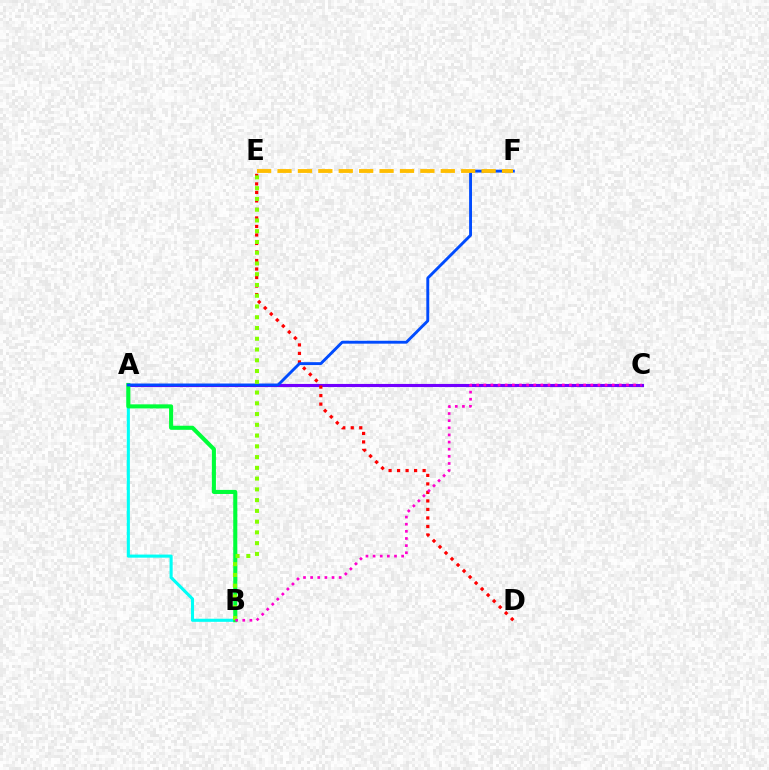{('A', 'B'): [{'color': '#00fff6', 'line_style': 'solid', 'thickness': 2.22}, {'color': '#00ff39', 'line_style': 'solid', 'thickness': 2.94}], ('A', 'C'): [{'color': '#7200ff', 'line_style': 'solid', 'thickness': 2.24}], ('D', 'E'): [{'color': '#ff0000', 'line_style': 'dotted', 'thickness': 2.31}], ('A', 'F'): [{'color': '#004bff', 'line_style': 'solid', 'thickness': 2.08}], ('E', 'F'): [{'color': '#ffbd00', 'line_style': 'dashed', 'thickness': 2.77}], ('B', 'E'): [{'color': '#84ff00', 'line_style': 'dotted', 'thickness': 2.92}], ('B', 'C'): [{'color': '#ff00cf', 'line_style': 'dotted', 'thickness': 1.94}]}